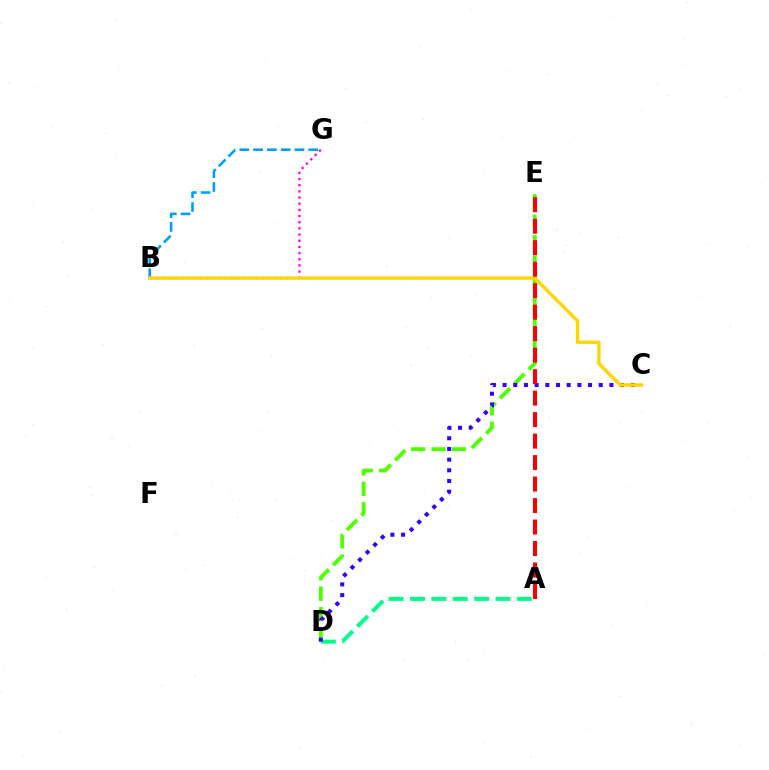{('A', 'D'): [{'color': '#00ff86', 'line_style': 'dashed', 'thickness': 2.9}], ('B', 'G'): [{'color': '#009eff', 'line_style': 'dashed', 'thickness': 1.87}, {'color': '#ff00ed', 'line_style': 'dotted', 'thickness': 1.68}], ('D', 'E'): [{'color': '#4fff00', 'line_style': 'dashed', 'thickness': 2.77}], ('C', 'D'): [{'color': '#3700ff', 'line_style': 'dotted', 'thickness': 2.9}], ('B', 'C'): [{'color': '#ffd500', 'line_style': 'solid', 'thickness': 2.4}], ('A', 'E'): [{'color': '#ff0000', 'line_style': 'dashed', 'thickness': 2.92}]}